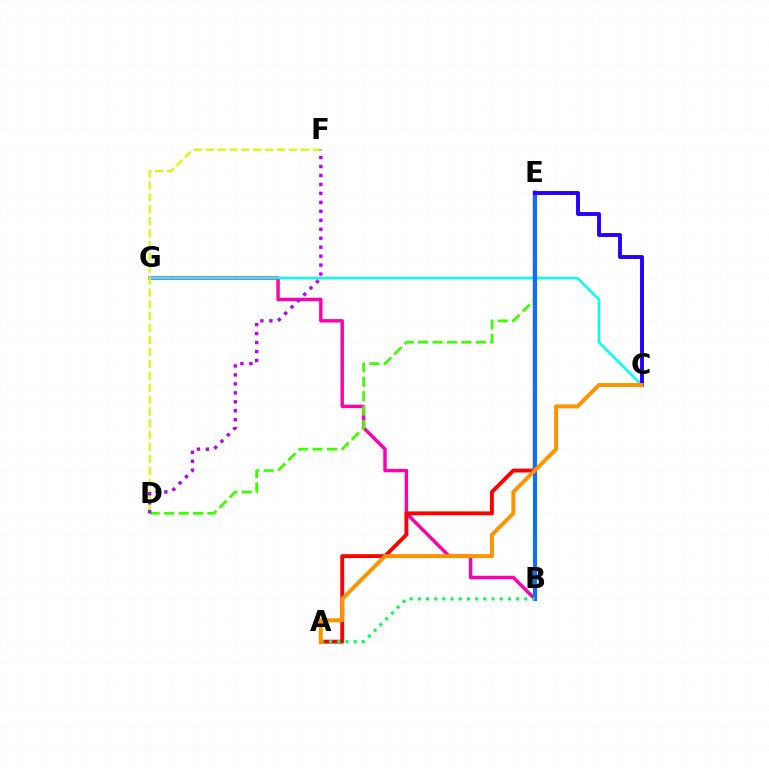{('B', 'G'): [{'color': '#ff00ac', 'line_style': 'solid', 'thickness': 2.47}], ('C', 'G'): [{'color': '#00fff6', 'line_style': 'solid', 'thickness': 1.8}], ('A', 'E'): [{'color': '#ff0000', 'line_style': 'solid', 'thickness': 2.78}], ('D', 'E'): [{'color': '#3dff00', 'line_style': 'dashed', 'thickness': 1.96}], ('B', 'E'): [{'color': '#0074ff', 'line_style': 'solid', 'thickness': 2.91}], ('D', 'F'): [{'color': '#d1ff00', 'line_style': 'dashed', 'thickness': 1.62}, {'color': '#b900ff', 'line_style': 'dotted', 'thickness': 2.44}], ('A', 'B'): [{'color': '#00ff5c', 'line_style': 'dotted', 'thickness': 2.22}], ('C', 'E'): [{'color': '#2500ff', 'line_style': 'solid', 'thickness': 2.81}], ('A', 'C'): [{'color': '#ff9400', 'line_style': 'solid', 'thickness': 2.85}]}